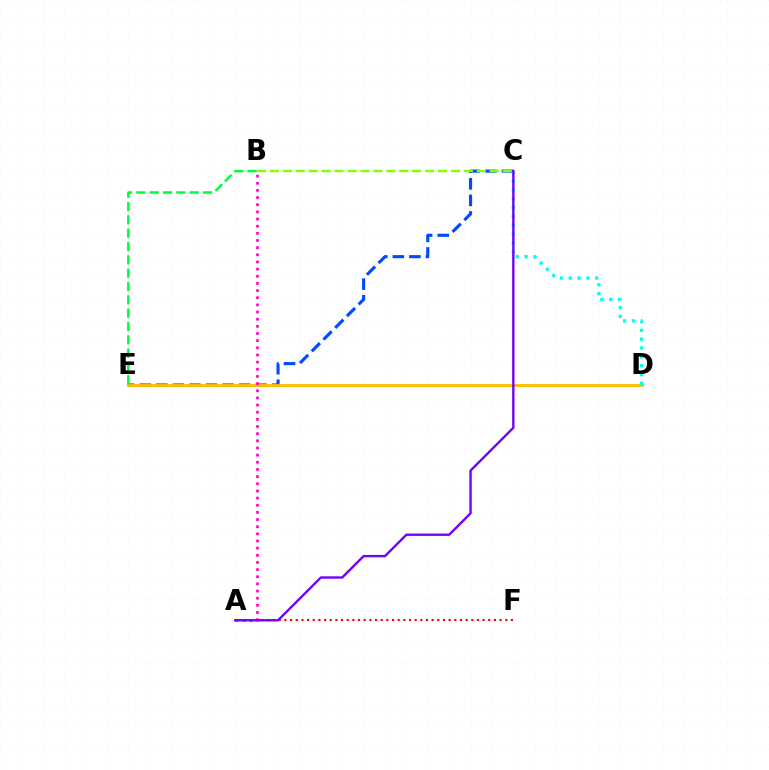{('C', 'E'): [{'color': '#004bff', 'line_style': 'dashed', 'thickness': 2.25}], ('D', 'E'): [{'color': '#ffbd00', 'line_style': 'solid', 'thickness': 2.07}], ('A', 'F'): [{'color': '#ff0000', 'line_style': 'dotted', 'thickness': 1.54}], ('B', 'C'): [{'color': '#84ff00', 'line_style': 'dashed', 'thickness': 1.76}], ('C', 'D'): [{'color': '#00fff6', 'line_style': 'dotted', 'thickness': 2.4}], ('A', 'B'): [{'color': '#ff00cf', 'line_style': 'dotted', 'thickness': 1.94}], ('B', 'E'): [{'color': '#00ff39', 'line_style': 'dashed', 'thickness': 1.81}], ('A', 'C'): [{'color': '#7200ff', 'line_style': 'solid', 'thickness': 1.72}]}